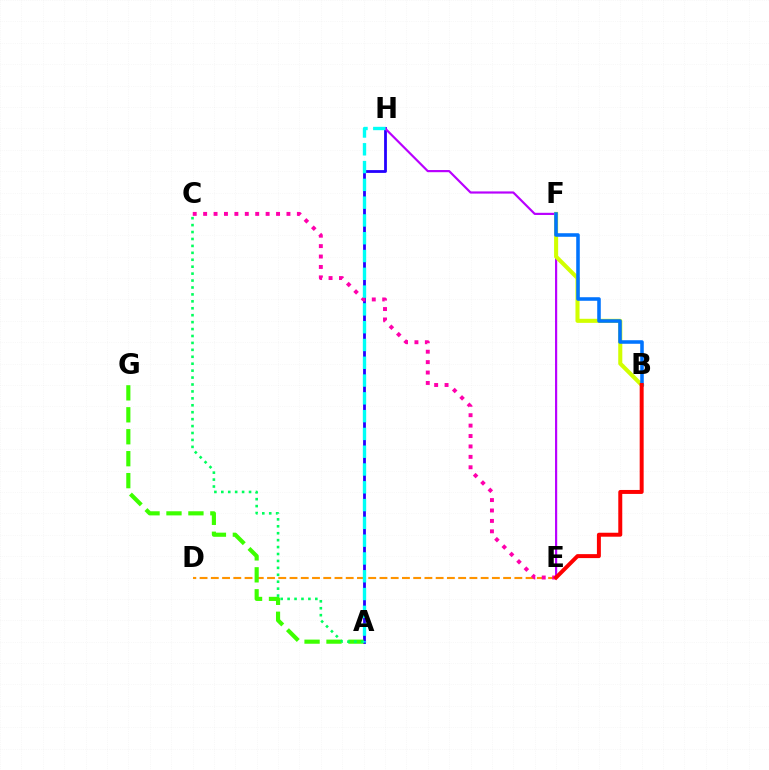{('D', 'E'): [{'color': '#ff9400', 'line_style': 'dashed', 'thickness': 1.53}], ('A', 'H'): [{'color': '#2500ff', 'line_style': 'solid', 'thickness': 2.01}, {'color': '#00fff6', 'line_style': 'dashed', 'thickness': 2.42}], ('C', 'E'): [{'color': '#ff00ac', 'line_style': 'dotted', 'thickness': 2.83}], ('E', 'H'): [{'color': '#b900ff', 'line_style': 'solid', 'thickness': 1.57}], ('A', 'G'): [{'color': '#3dff00', 'line_style': 'dashed', 'thickness': 2.98}], ('B', 'F'): [{'color': '#d1ff00', 'line_style': 'solid', 'thickness': 2.93}, {'color': '#0074ff', 'line_style': 'solid', 'thickness': 2.56}], ('B', 'E'): [{'color': '#ff0000', 'line_style': 'solid', 'thickness': 2.86}], ('A', 'C'): [{'color': '#00ff5c', 'line_style': 'dotted', 'thickness': 1.88}]}